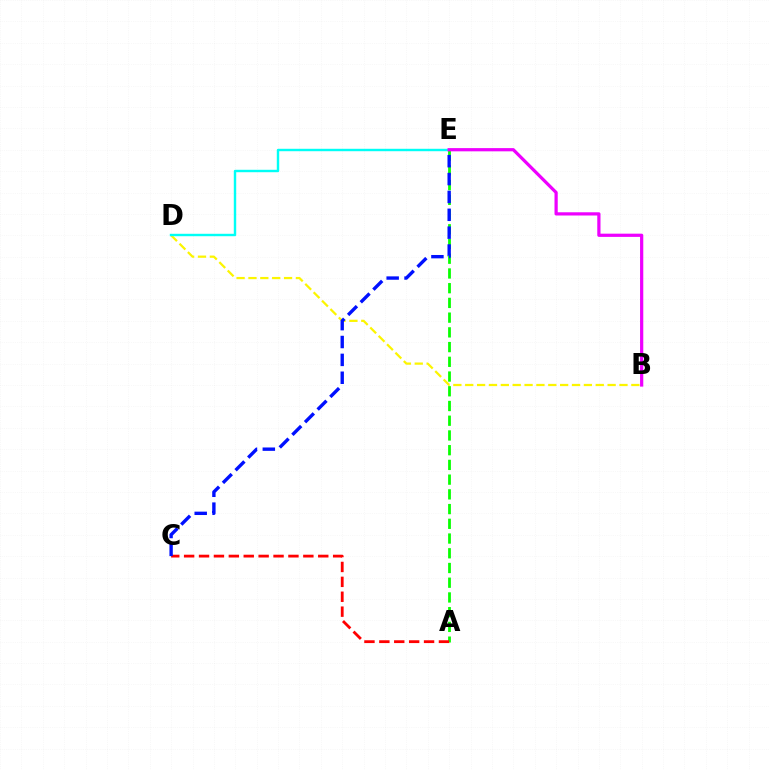{('B', 'D'): [{'color': '#fcf500', 'line_style': 'dashed', 'thickness': 1.61}], ('D', 'E'): [{'color': '#00fff6', 'line_style': 'solid', 'thickness': 1.74}], ('A', 'E'): [{'color': '#08ff00', 'line_style': 'dashed', 'thickness': 2.0}], ('A', 'C'): [{'color': '#ff0000', 'line_style': 'dashed', 'thickness': 2.02}], ('B', 'E'): [{'color': '#ee00ff', 'line_style': 'solid', 'thickness': 2.32}], ('C', 'E'): [{'color': '#0010ff', 'line_style': 'dashed', 'thickness': 2.43}]}